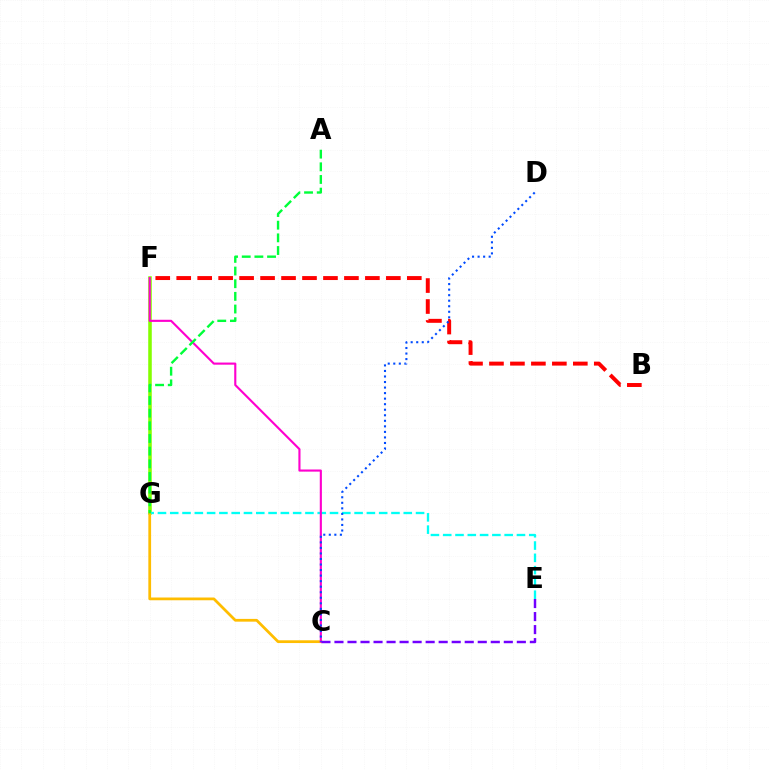{('F', 'G'): [{'color': '#84ff00', 'line_style': 'solid', 'thickness': 2.55}], ('B', 'F'): [{'color': '#ff0000', 'line_style': 'dashed', 'thickness': 2.85}], ('E', 'G'): [{'color': '#00fff6', 'line_style': 'dashed', 'thickness': 1.67}], ('C', 'G'): [{'color': '#ffbd00', 'line_style': 'solid', 'thickness': 1.99}], ('C', 'F'): [{'color': '#ff00cf', 'line_style': 'solid', 'thickness': 1.53}], ('C', 'E'): [{'color': '#7200ff', 'line_style': 'dashed', 'thickness': 1.77}], ('C', 'D'): [{'color': '#004bff', 'line_style': 'dotted', 'thickness': 1.51}], ('A', 'G'): [{'color': '#00ff39', 'line_style': 'dashed', 'thickness': 1.72}]}